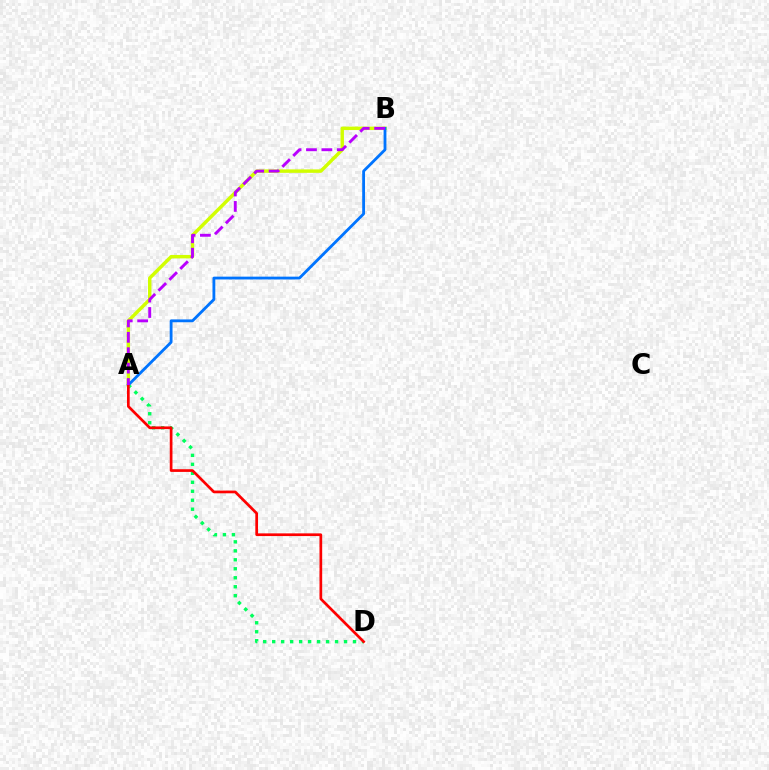{('A', 'D'): [{'color': '#00ff5c', 'line_style': 'dotted', 'thickness': 2.44}, {'color': '#ff0000', 'line_style': 'solid', 'thickness': 1.94}], ('A', 'B'): [{'color': '#d1ff00', 'line_style': 'solid', 'thickness': 2.48}, {'color': '#0074ff', 'line_style': 'solid', 'thickness': 2.03}, {'color': '#b900ff', 'line_style': 'dashed', 'thickness': 2.09}]}